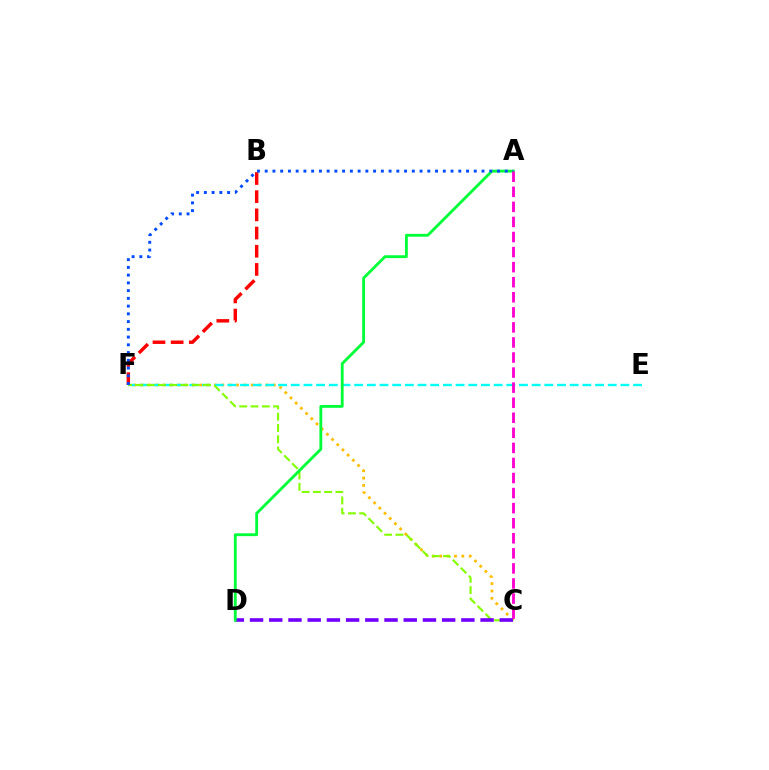{('C', 'F'): [{'color': '#ffbd00', 'line_style': 'dotted', 'thickness': 2.0}, {'color': '#84ff00', 'line_style': 'dashed', 'thickness': 1.53}], ('E', 'F'): [{'color': '#00fff6', 'line_style': 'dashed', 'thickness': 1.72}], ('B', 'F'): [{'color': '#ff0000', 'line_style': 'dashed', 'thickness': 2.47}], ('C', 'D'): [{'color': '#7200ff', 'line_style': 'dashed', 'thickness': 2.61}], ('A', 'D'): [{'color': '#00ff39', 'line_style': 'solid', 'thickness': 2.04}], ('A', 'F'): [{'color': '#004bff', 'line_style': 'dotted', 'thickness': 2.1}], ('A', 'C'): [{'color': '#ff00cf', 'line_style': 'dashed', 'thickness': 2.05}]}